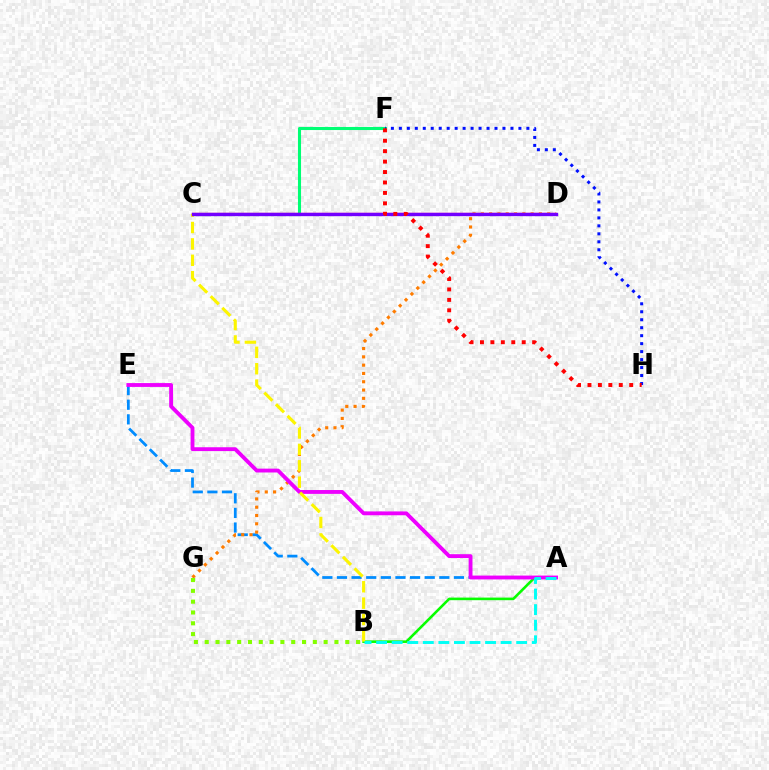{('A', 'E'): [{'color': '#008cff', 'line_style': 'dashed', 'thickness': 1.99}, {'color': '#ee00ff', 'line_style': 'solid', 'thickness': 2.77}], ('D', 'G'): [{'color': '#ff7c00', 'line_style': 'dotted', 'thickness': 2.25}], ('A', 'B'): [{'color': '#08ff00', 'line_style': 'solid', 'thickness': 1.87}, {'color': '#00fff6', 'line_style': 'dashed', 'thickness': 2.11}], ('C', 'F'): [{'color': '#00ff74', 'line_style': 'solid', 'thickness': 2.22}], ('C', 'D'): [{'color': '#ff0094', 'line_style': 'solid', 'thickness': 1.7}, {'color': '#7200ff', 'line_style': 'solid', 'thickness': 2.4}], ('F', 'H'): [{'color': '#0010ff', 'line_style': 'dotted', 'thickness': 2.17}, {'color': '#ff0000', 'line_style': 'dotted', 'thickness': 2.84}], ('B', 'C'): [{'color': '#fcf500', 'line_style': 'dashed', 'thickness': 2.23}], ('B', 'G'): [{'color': '#84ff00', 'line_style': 'dotted', 'thickness': 2.94}]}